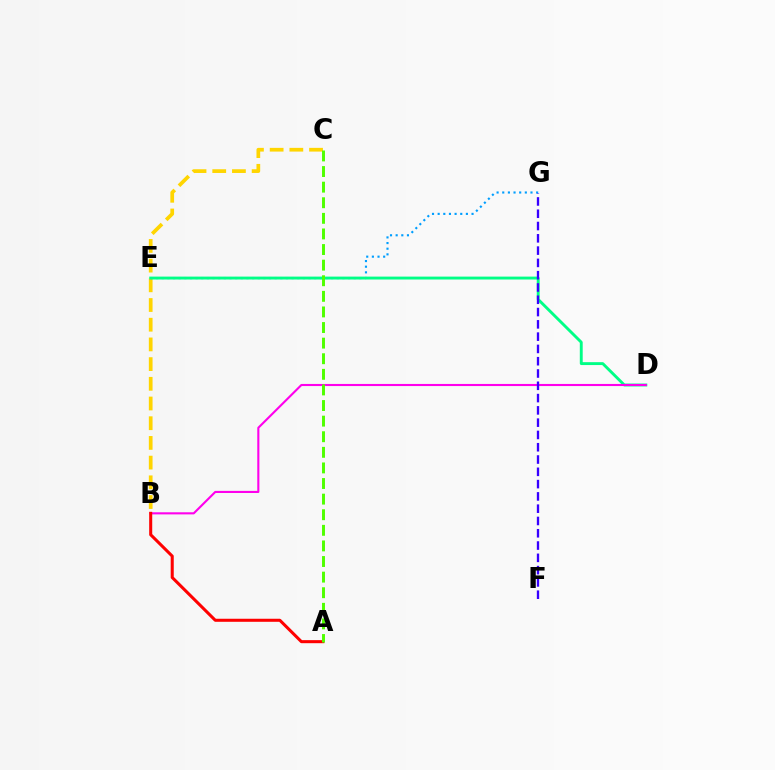{('B', 'C'): [{'color': '#ffd500', 'line_style': 'dashed', 'thickness': 2.68}], ('E', 'G'): [{'color': '#009eff', 'line_style': 'dotted', 'thickness': 1.53}], ('D', 'E'): [{'color': '#00ff86', 'line_style': 'solid', 'thickness': 2.08}], ('B', 'D'): [{'color': '#ff00ed', 'line_style': 'solid', 'thickness': 1.52}], ('A', 'B'): [{'color': '#ff0000', 'line_style': 'solid', 'thickness': 2.2}], ('F', 'G'): [{'color': '#3700ff', 'line_style': 'dashed', 'thickness': 1.67}], ('A', 'C'): [{'color': '#4fff00', 'line_style': 'dashed', 'thickness': 2.12}]}